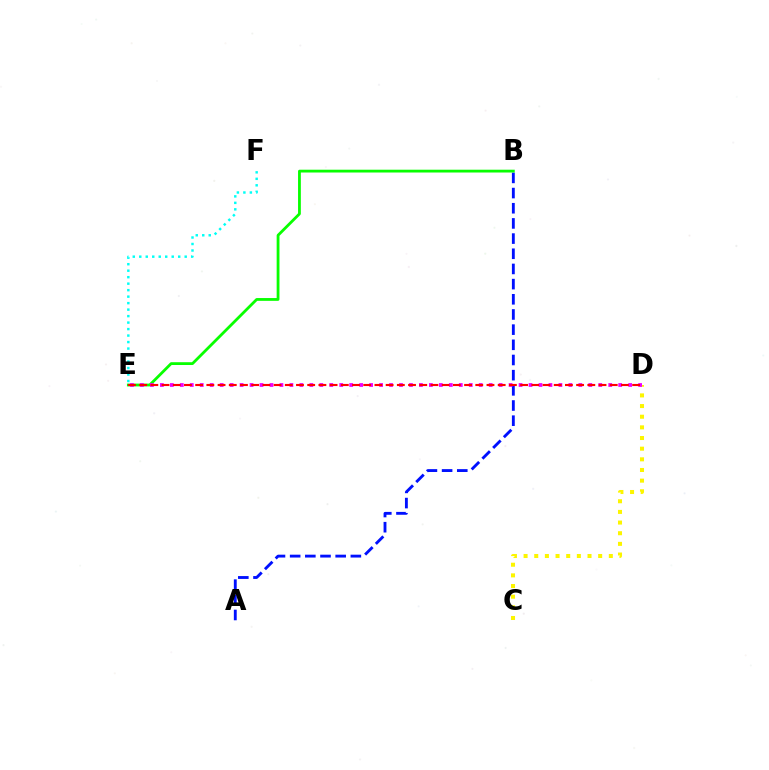{('A', 'B'): [{'color': '#0010ff', 'line_style': 'dashed', 'thickness': 2.06}], ('B', 'E'): [{'color': '#08ff00', 'line_style': 'solid', 'thickness': 2.01}], ('C', 'D'): [{'color': '#fcf500', 'line_style': 'dotted', 'thickness': 2.89}], ('D', 'E'): [{'color': '#ee00ff', 'line_style': 'dotted', 'thickness': 2.71}, {'color': '#ff0000', 'line_style': 'dashed', 'thickness': 1.52}], ('E', 'F'): [{'color': '#00fff6', 'line_style': 'dotted', 'thickness': 1.76}]}